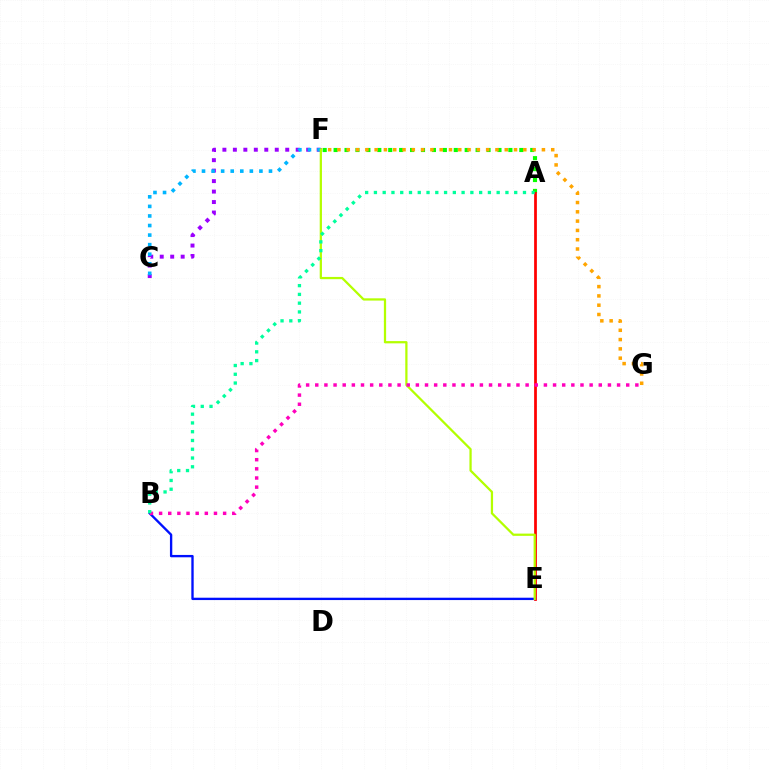{('A', 'F'): [{'color': '#08ff00', 'line_style': 'dotted', 'thickness': 2.97}], ('C', 'F'): [{'color': '#9b00ff', 'line_style': 'dotted', 'thickness': 2.85}, {'color': '#00b5ff', 'line_style': 'dotted', 'thickness': 2.6}], ('A', 'E'): [{'color': '#ff0000', 'line_style': 'solid', 'thickness': 1.98}], ('F', 'G'): [{'color': '#ffa500', 'line_style': 'dotted', 'thickness': 2.53}], ('B', 'E'): [{'color': '#0010ff', 'line_style': 'solid', 'thickness': 1.69}], ('E', 'F'): [{'color': '#b3ff00', 'line_style': 'solid', 'thickness': 1.62}], ('B', 'G'): [{'color': '#ff00bd', 'line_style': 'dotted', 'thickness': 2.48}], ('A', 'B'): [{'color': '#00ff9d', 'line_style': 'dotted', 'thickness': 2.38}]}